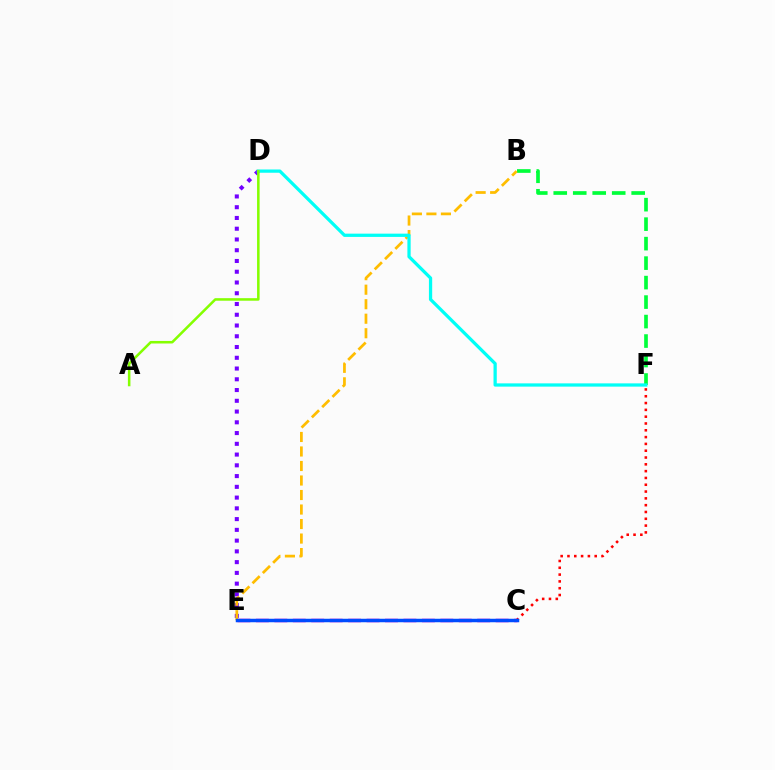{('B', 'F'): [{'color': '#00ff39', 'line_style': 'dashed', 'thickness': 2.65}], ('D', 'E'): [{'color': '#7200ff', 'line_style': 'dotted', 'thickness': 2.92}], ('B', 'E'): [{'color': '#ffbd00', 'line_style': 'dashed', 'thickness': 1.97}], ('C', 'F'): [{'color': '#ff0000', 'line_style': 'dotted', 'thickness': 1.85}], ('C', 'E'): [{'color': '#ff00cf', 'line_style': 'dashed', 'thickness': 2.51}, {'color': '#004bff', 'line_style': 'solid', 'thickness': 2.5}], ('D', 'F'): [{'color': '#00fff6', 'line_style': 'solid', 'thickness': 2.34}], ('A', 'D'): [{'color': '#84ff00', 'line_style': 'solid', 'thickness': 1.83}]}